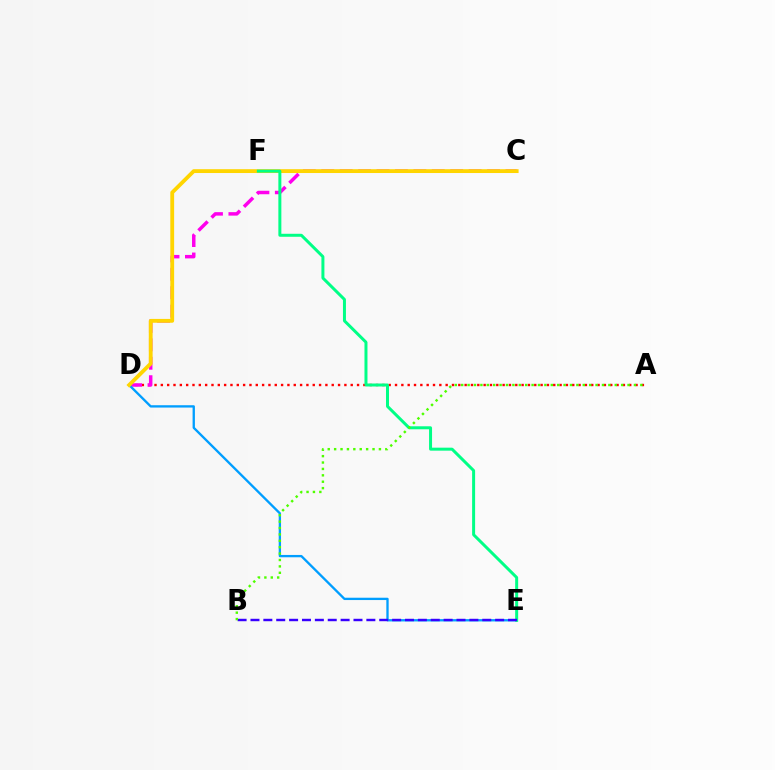{('A', 'D'): [{'color': '#ff0000', 'line_style': 'dotted', 'thickness': 1.72}], ('C', 'D'): [{'color': '#ff00ed', 'line_style': 'dashed', 'thickness': 2.5}, {'color': '#ffd500', 'line_style': 'solid', 'thickness': 2.76}], ('D', 'E'): [{'color': '#009eff', 'line_style': 'solid', 'thickness': 1.68}], ('E', 'F'): [{'color': '#00ff86', 'line_style': 'solid', 'thickness': 2.15}], ('B', 'E'): [{'color': '#3700ff', 'line_style': 'dashed', 'thickness': 1.75}], ('A', 'B'): [{'color': '#4fff00', 'line_style': 'dotted', 'thickness': 1.74}]}